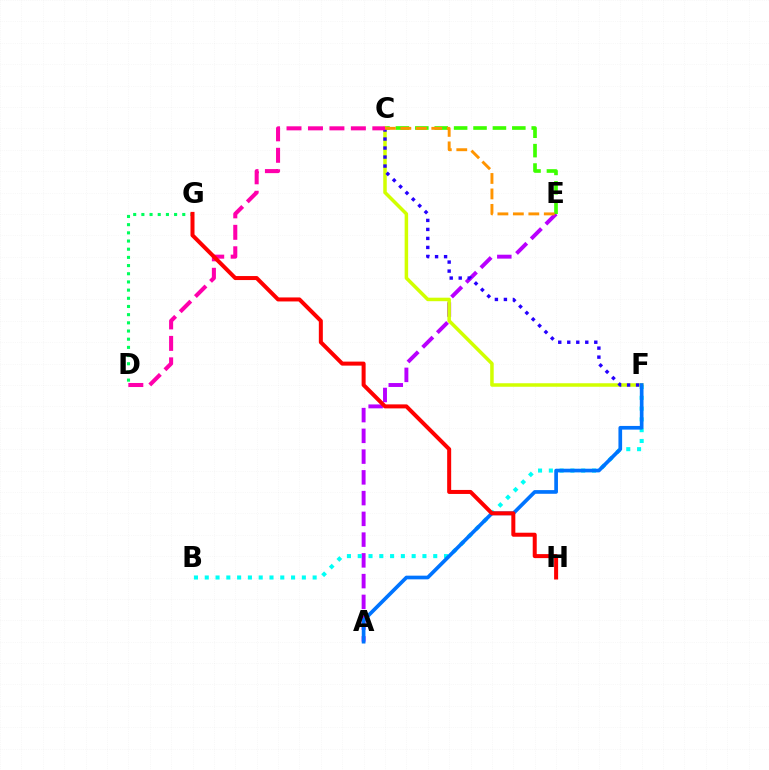{('A', 'E'): [{'color': '#b900ff', 'line_style': 'dashed', 'thickness': 2.82}], ('B', 'F'): [{'color': '#00fff6', 'line_style': 'dotted', 'thickness': 2.93}], ('C', 'E'): [{'color': '#3dff00', 'line_style': 'dashed', 'thickness': 2.64}, {'color': '#ff9400', 'line_style': 'dashed', 'thickness': 2.1}], ('C', 'F'): [{'color': '#d1ff00', 'line_style': 'solid', 'thickness': 2.52}, {'color': '#2500ff', 'line_style': 'dotted', 'thickness': 2.45}], ('D', 'G'): [{'color': '#00ff5c', 'line_style': 'dotted', 'thickness': 2.22}], ('A', 'F'): [{'color': '#0074ff', 'line_style': 'solid', 'thickness': 2.65}], ('C', 'D'): [{'color': '#ff00ac', 'line_style': 'dashed', 'thickness': 2.91}], ('G', 'H'): [{'color': '#ff0000', 'line_style': 'solid', 'thickness': 2.89}]}